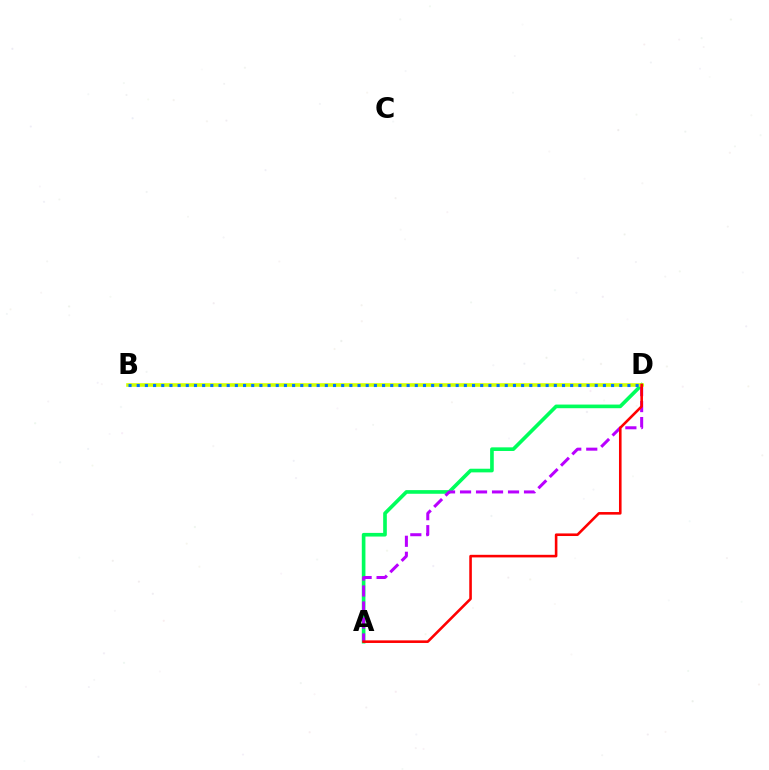{('A', 'D'): [{'color': '#00ff5c', 'line_style': 'solid', 'thickness': 2.63}, {'color': '#b900ff', 'line_style': 'dashed', 'thickness': 2.17}, {'color': '#ff0000', 'line_style': 'solid', 'thickness': 1.87}], ('B', 'D'): [{'color': '#d1ff00', 'line_style': 'solid', 'thickness': 2.59}, {'color': '#0074ff', 'line_style': 'dotted', 'thickness': 2.22}]}